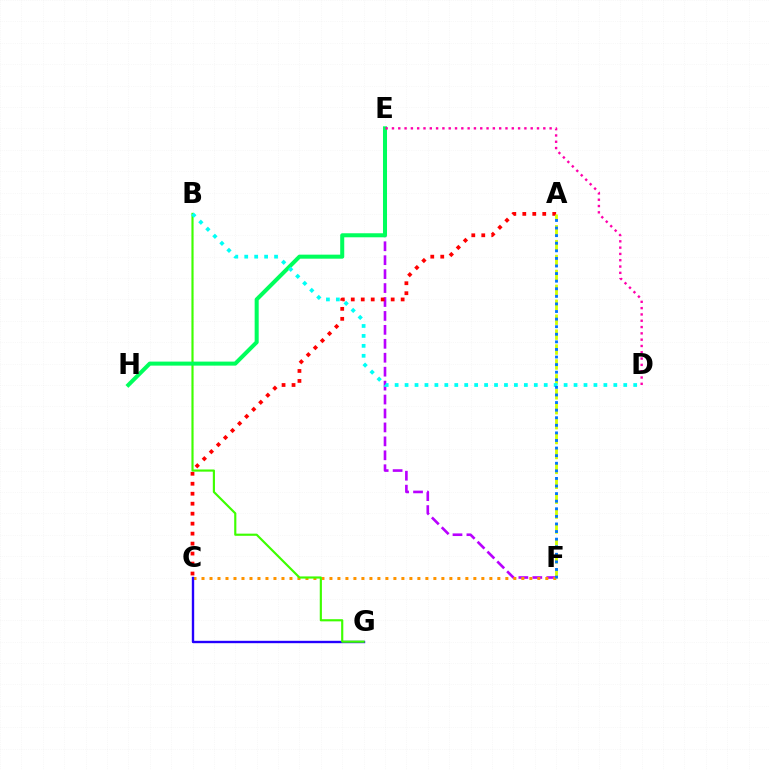{('E', 'F'): [{'color': '#b900ff', 'line_style': 'dashed', 'thickness': 1.89}], ('A', 'C'): [{'color': '#ff0000', 'line_style': 'dotted', 'thickness': 2.71}], ('C', 'F'): [{'color': '#ff9400', 'line_style': 'dotted', 'thickness': 2.17}], ('A', 'F'): [{'color': '#d1ff00', 'line_style': 'dashed', 'thickness': 2.03}, {'color': '#0074ff', 'line_style': 'dotted', 'thickness': 2.06}], ('C', 'G'): [{'color': '#2500ff', 'line_style': 'solid', 'thickness': 1.71}], ('B', 'G'): [{'color': '#3dff00', 'line_style': 'solid', 'thickness': 1.55}], ('E', 'H'): [{'color': '#00ff5c', 'line_style': 'solid', 'thickness': 2.9}], ('B', 'D'): [{'color': '#00fff6', 'line_style': 'dotted', 'thickness': 2.7}], ('D', 'E'): [{'color': '#ff00ac', 'line_style': 'dotted', 'thickness': 1.71}]}